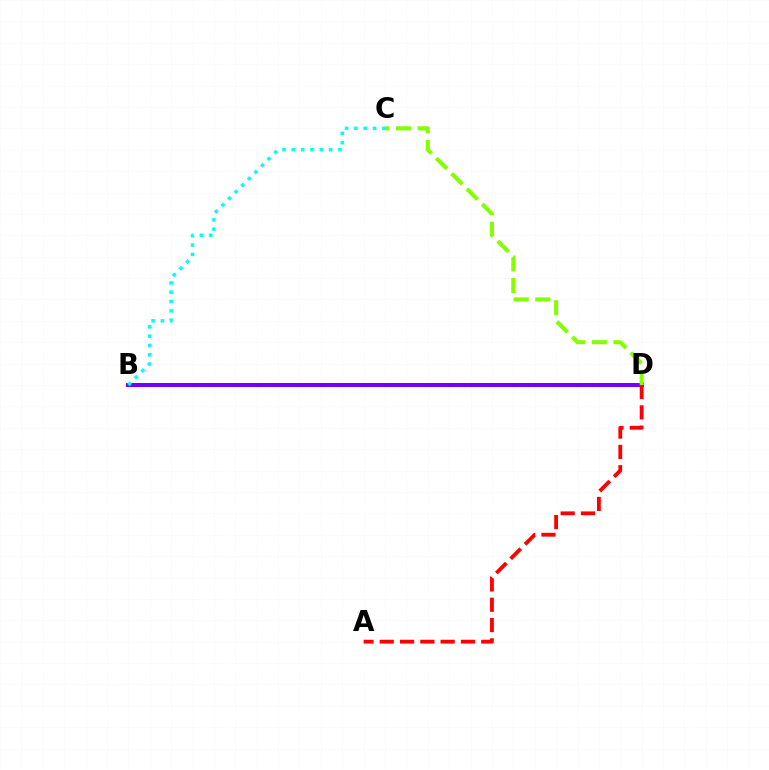{('B', 'D'): [{'color': '#7200ff', 'line_style': 'solid', 'thickness': 2.9}], ('A', 'D'): [{'color': '#ff0000', 'line_style': 'dashed', 'thickness': 2.76}], ('B', 'C'): [{'color': '#00fff6', 'line_style': 'dotted', 'thickness': 2.53}], ('C', 'D'): [{'color': '#84ff00', 'line_style': 'dashed', 'thickness': 2.95}]}